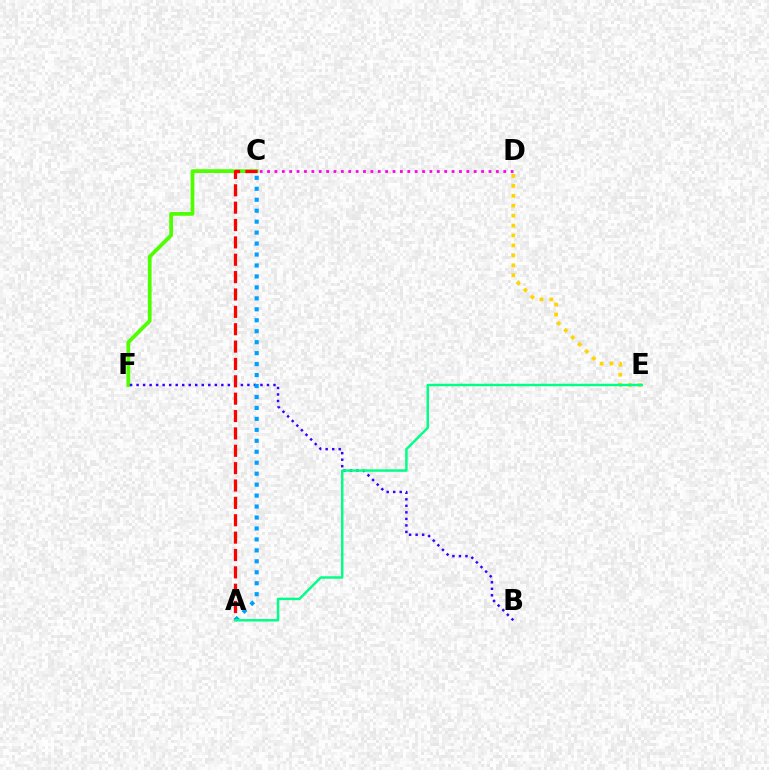{('C', 'F'): [{'color': '#4fff00', 'line_style': 'solid', 'thickness': 2.7}], ('B', 'F'): [{'color': '#3700ff', 'line_style': 'dotted', 'thickness': 1.77}], ('A', 'C'): [{'color': '#ff0000', 'line_style': 'dashed', 'thickness': 2.36}, {'color': '#009eff', 'line_style': 'dotted', 'thickness': 2.98}], ('C', 'D'): [{'color': '#ff00ed', 'line_style': 'dotted', 'thickness': 2.01}], ('D', 'E'): [{'color': '#ffd500', 'line_style': 'dotted', 'thickness': 2.7}], ('A', 'E'): [{'color': '#00ff86', 'line_style': 'solid', 'thickness': 1.77}]}